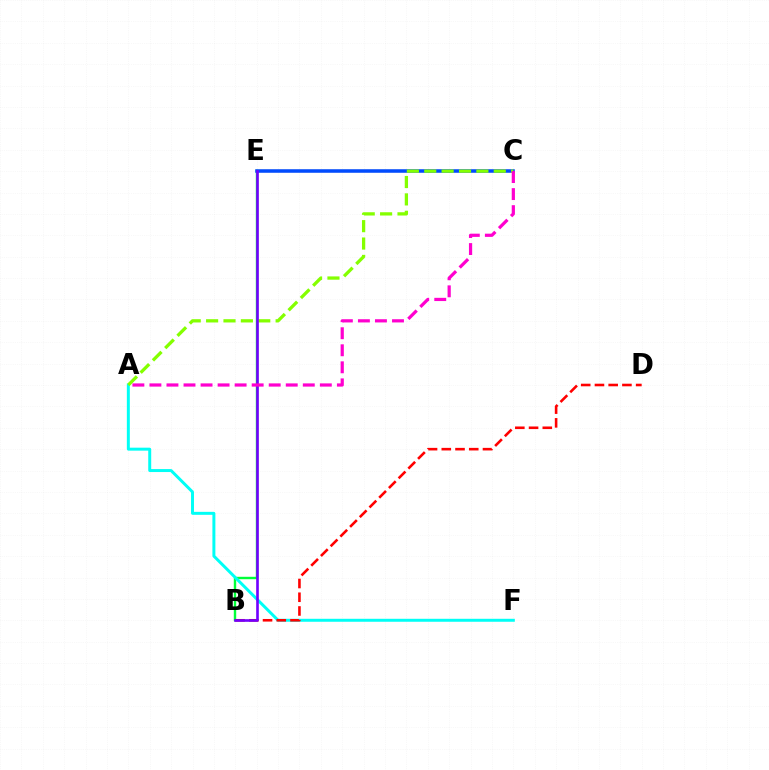{('B', 'E'): [{'color': '#00ff39', 'line_style': 'solid', 'thickness': 1.73}, {'color': '#7200ff', 'line_style': 'solid', 'thickness': 1.9}], ('C', 'E'): [{'color': '#ffbd00', 'line_style': 'solid', 'thickness': 1.53}, {'color': '#004bff', 'line_style': 'solid', 'thickness': 2.54}], ('A', 'F'): [{'color': '#00fff6', 'line_style': 'solid', 'thickness': 2.14}], ('A', 'C'): [{'color': '#84ff00', 'line_style': 'dashed', 'thickness': 2.36}, {'color': '#ff00cf', 'line_style': 'dashed', 'thickness': 2.31}], ('B', 'D'): [{'color': '#ff0000', 'line_style': 'dashed', 'thickness': 1.87}]}